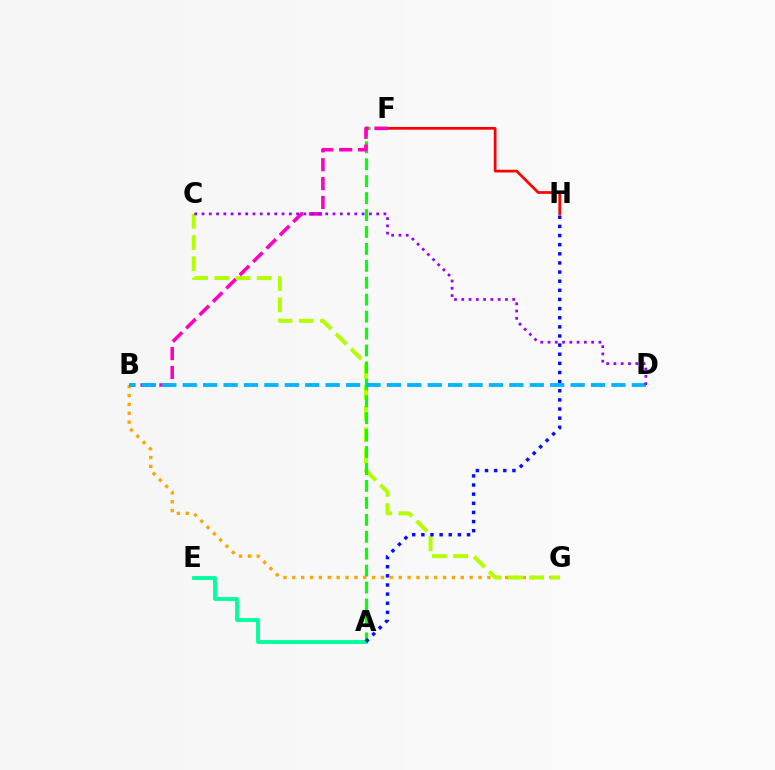{('B', 'G'): [{'color': '#ffa500', 'line_style': 'dotted', 'thickness': 2.41}], ('C', 'G'): [{'color': '#b3ff00', 'line_style': 'dashed', 'thickness': 2.88}], ('A', 'E'): [{'color': '#00ff9d', 'line_style': 'solid', 'thickness': 2.75}], ('A', 'F'): [{'color': '#08ff00', 'line_style': 'dashed', 'thickness': 2.3}], ('F', 'H'): [{'color': '#ff0000', 'line_style': 'solid', 'thickness': 1.96}], ('B', 'F'): [{'color': '#ff00bd', 'line_style': 'dashed', 'thickness': 2.56}], ('A', 'H'): [{'color': '#0010ff', 'line_style': 'dotted', 'thickness': 2.48}], ('B', 'D'): [{'color': '#00b5ff', 'line_style': 'dashed', 'thickness': 2.77}], ('C', 'D'): [{'color': '#9b00ff', 'line_style': 'dotted', 'thickness': 1.98}]}